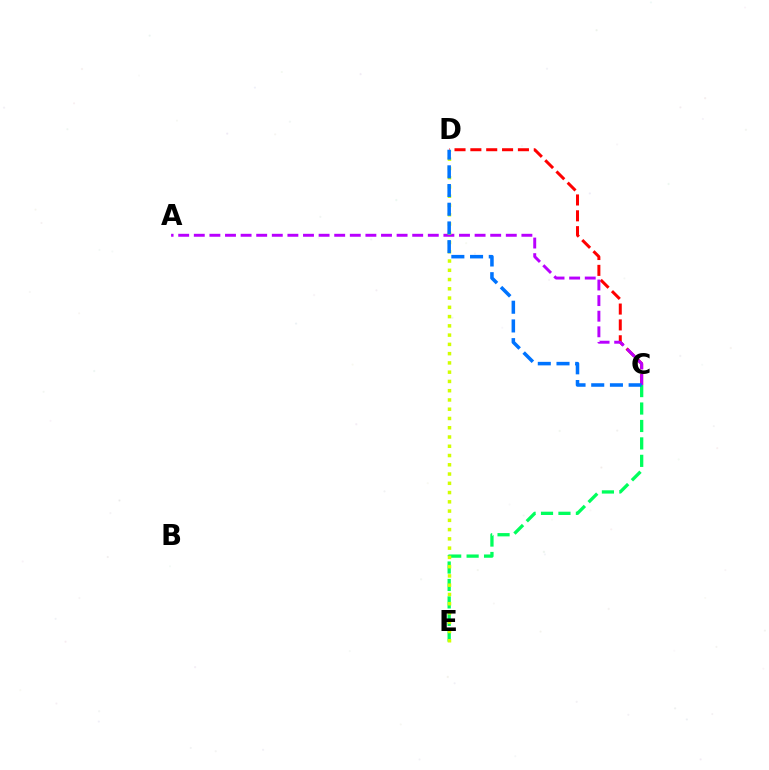{('C', 'D'): [{'color': '#ff0000', 'line_style': 'dashed', 'thickness': 2.15}, {'color': '#0074ff', 'line_style': 'dashed', 'thickness': 2.54}], ('A', 'C'): [{'color': '#b900ff', 'line_style': 'dashed', 'thickness': 2.12}], ('C', 'E'): [{'color': '#00ff5c', 'line_style': 'dashed', 'thickness': 2.37}], ('D', 'E'): [{'color': '#d1ff00', 'line_style': 'dotted', 'thickness': 2.52}]}